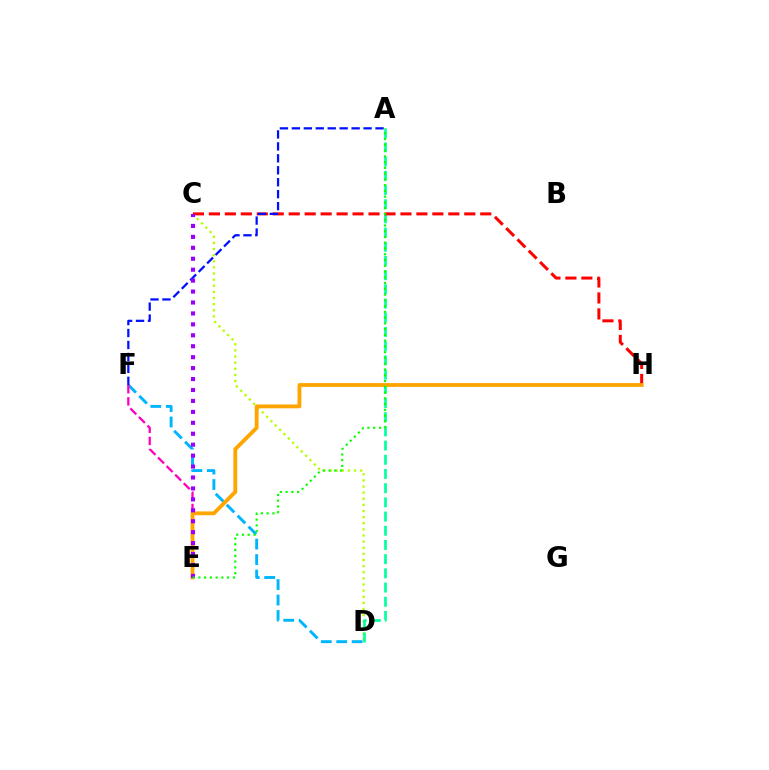{('D', 'F'): [{'color': '#00b5ff', 'line_style': 'dashed', 'thickness': 2.1}], ('E', 'F'): [{'color': '#ff00bd', 'line_style': 'dashed', 'thickness': 1.65}], ('C', 'D'): [{'color': '#b3ff00', 'line_style': 'dotted', 'thickness': 1.66}], ('A', 'D'): [{'color': '#00ff9d', 'line_style': 'dashed', 'thickness': 1.93}], ('C', 'H'): [{'color': '#ff0000', 'line_style': 'dashed', 'thickness': 2.17}], ('A', 'F'): [{'color': '#0010ff', 'line_style': 'dashed', 'thickness': 1.62}], ('E', 'H'): [{'color': '#ffa500', 'line_style': 'solid', 'thickness': 2.75}], ('C', 'E'): [{'color': '#9b00ff', 'line_style': 'dotted', 'thickness': 2.97}], ('A', 'E'): [{'color': '#08ff00', 'line_style': 'dotted', 'thickness': 1.56}]}